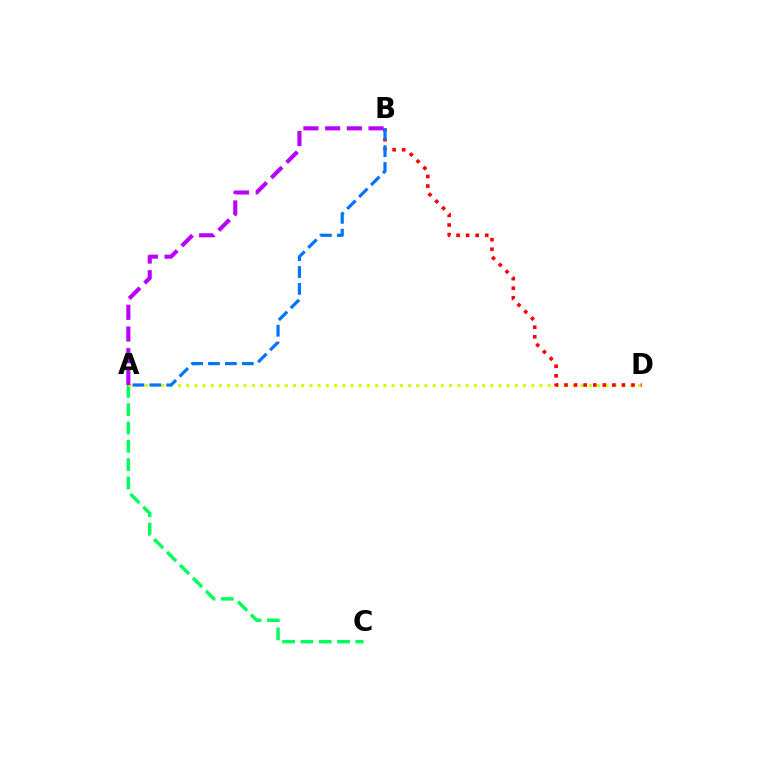{('A', 'C'): [{'color': '#00ff5c', 'line_style': 'dashed', 'thickness': 2.49}], ('A', 'D'): [{'color': '#d1ff00', 'line_style': 'dotted', 'thickness': 2.23}], ('B', 'D'): [{'color': '#ff0000', 'line_style': 'dotted', 'thickness': 2.6}], ('A', 'B'): [{'color': '#b900ff', 'line_style': 'dashed', 'thickness': 2.95}, {'color': '#0074ff', 'line_style': 'dashed', 'thickness': 2.29}]}